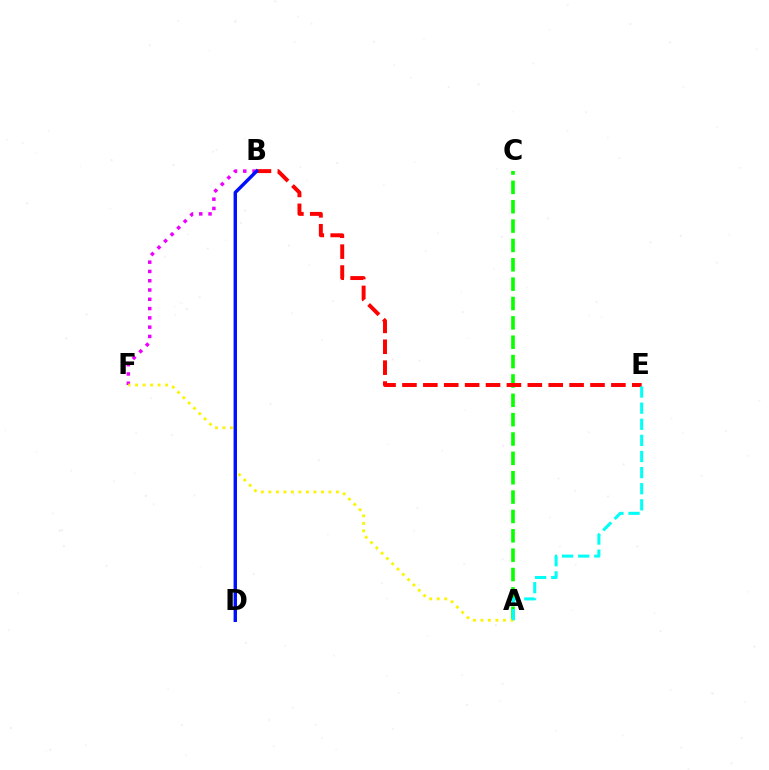{('B', 'F'): [{'color': '#ee00ff', 'line_style': 'dotted', 'thickness': 2.52}], ('A', 'C'): [{'color': '#08ff00', 'line_style': 'dashed', 'thickness': 2.63}], ('B', 'E'): [{'color': '#ff0000', 'line_style': 'dashed', 'thickness': 2.84}], ('A', 'F'): [{'color': '#fcf500', 'line_style': 'dotted', 'thickness': 2.04}], ('B', 'D'): [{'color': '#0010ff', 'line_style': 'solid', 'thickness': 2.46}], ('A', 'E'): [{'color': '#00fff6', 'line_style': 'dashed', 'thickness': 2.19}]}